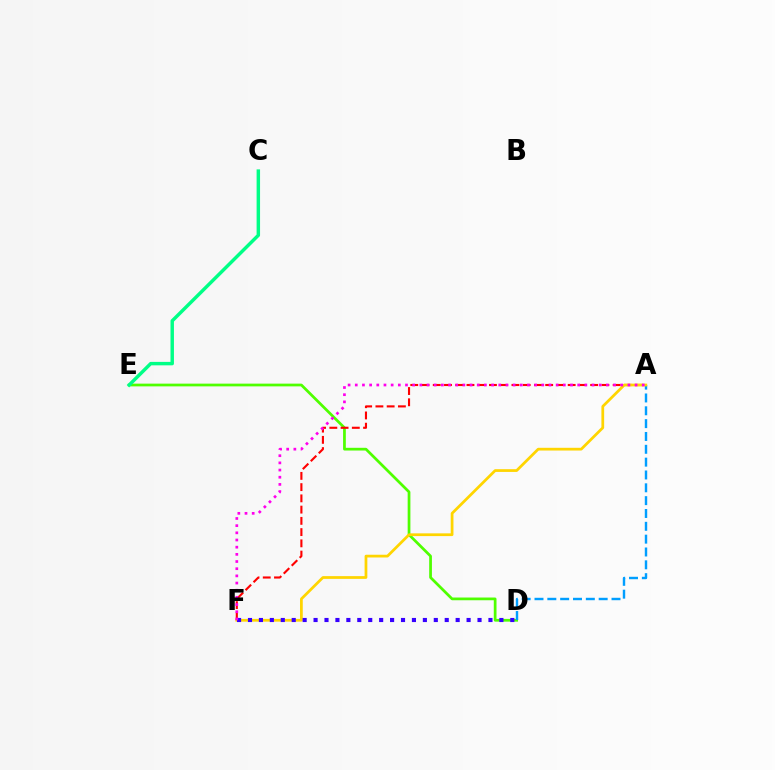{('D', 'E'): [{'color': '#4fff00', 'line_style': 'solid', 'thickness': 1.97}], ('C', 'E'): [{'color': '#00ff86', 'line_style': 'solid', 'thickness': 2.48}], ('A', 'D'): [{'color': '#009eff', 'line_style': 'dashed', 'thickness': 1.74}], ('A', 'F'): [{'color': '#ff0000', 'line_style': 'dashed', 'thickness': 1.53}, {'color': '#ffd500', 'line_style': 'solid', 'thickness': 1.97}, {'color': '#ff00ed', 'line_style': 'dotted', 'thickness': 1.95}], ('D', 'F'): [{'color': '#3700ff', 'line_style': 'dotted', 'thickness': 2.97}]}